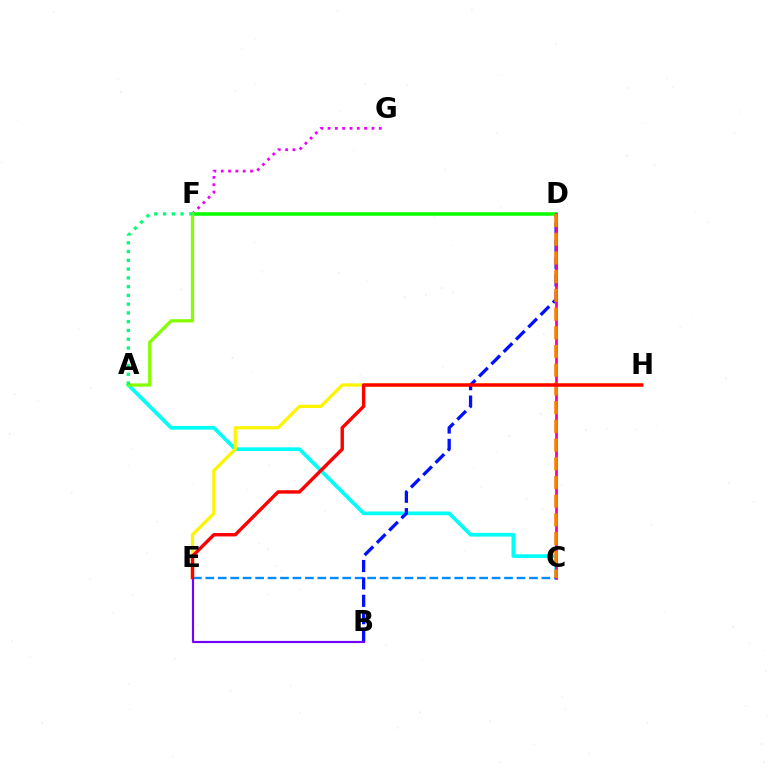{('F', 'G'): [{'color': '#ee00ff', 'line_style': 'dotted', 'thickness': 1.99}], ('A', 'C'): [{'color': '#00fff6', 'line_style': 'solid', 'thickness': 2.67}], ('C', 'E'): [{'color': '#008cff', 'line_style': 'dashed', 'thickness': 1.69}], ('E', 'H'): [{'color': '#fcf500', 'line_style': 'solid', 'thickness': 2.33}, {'color': '#ff0000', 'line_style': 'solid', 'thickness': 2.45}], ('B', 'D'): [{'color': '#0010ff', 'line_style': 'dashed', 'thickness': 2.36}], ('D', 'F'): [{'color': '#08ff00', 'line_style': 'solid', 'thickness': 2.52}], ('B', 'E'): [{'color': '#7200ff', 'line_style': 'solid', 'thickness': 1.56}], ('A', 'F'): [{'color': '#84ff00', 'line_style': 'solid', 'thickness': 2.33}, {'color': '#00ff74', 'line_style': 'dotted', 'thickness': 2.38}], ('C', 'D'): [{'color': '#ff0094', 'line_style': 'solid', 'thickness': 1.97}, {'color': '#ff7c00', 'line_style': 'dashed', 'thickness': 2.54}]}